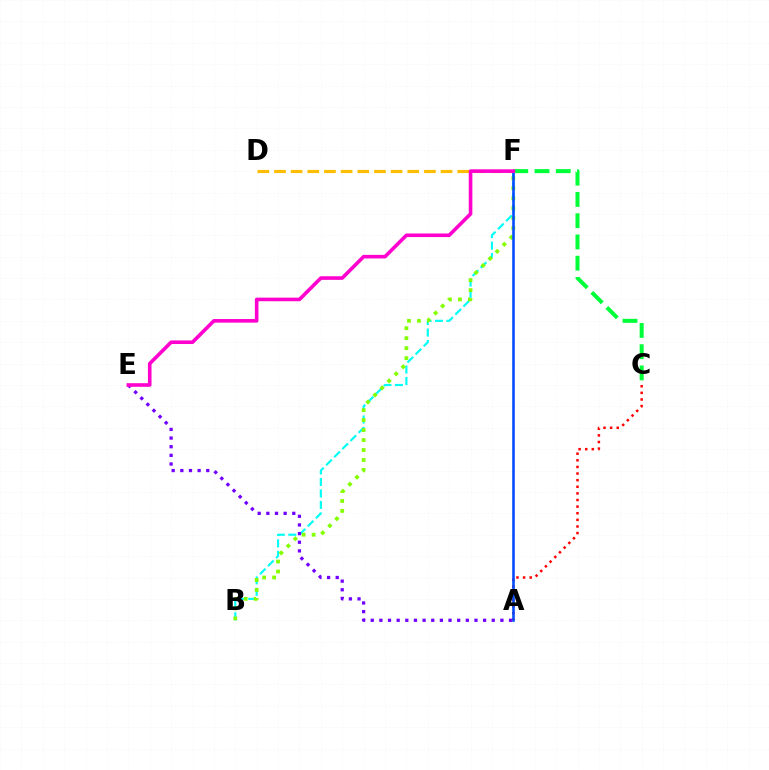{('B', 'F'): [{'color': '#00fff6', 'line_style': 'dashed', 'thickness': 1.56}, {'color': '#84ff00', 'line_style': 'dotted', 'thickness': 2.71}], ('D', 'F'): [{'color': '#ffbd00', 'line_style': 'dashed', 'thickness': 2.26}], ('A', 'E'): [{'color': '#7200ff', 'line_style': 'dotted', 'thickness': 2.35}], ('A', 'C'): [{'color': '#ff0000', 'line_style': 'dotted', 'thickness': 1.8}], ('A', 'F'): [{'color': '#004bff', 'line_style': 'solid', 'thickness': 1.86}], ('C', 'F'): [{'color': '#00ff39', 'line_style': 'dashed', 'thickness': 2.89}], ('E', 'F'): [{'color': '#ff00cf', 'line_style': 'solid', 'thickness': 2.59}]}